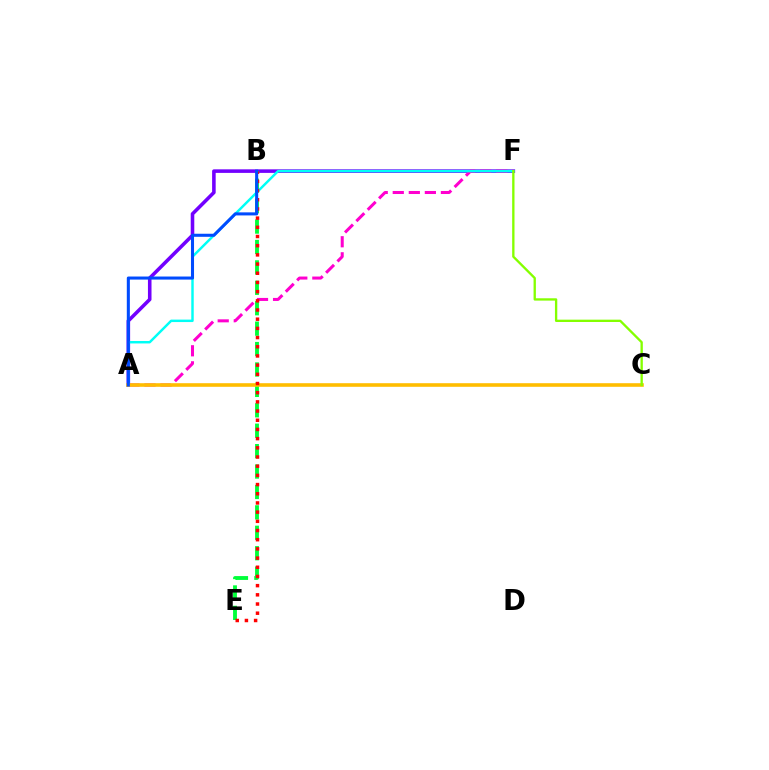{('A', 'F'): [{'color': '#7200ff', 'line_style': 'solid', 'thickness': 2.57}, {'color': '#ff00cf', 'line_style': 'dashed', 'thickness': 2.18}, {'color': '#00fff6', 'line_style': 'solid', 'thickness': 1.77}], ('B', 'E'): [{'color': '#00ff39', 'line_style': 'dashed', 'thickness': 2.77}, {'color': '#ff0000', 'line_style': 'dotted', 'thickness': 2.5}], ('A', 'C'): [{'color': '#ffbd00', 'line_style': 'solid', 'thickness': 2.59}], ('A', 'B'): [{'color': '#004bff', 'line_style': 'solid', 'thickness': 2.21}], ('C', 'F'): [{'color': '#84ff00', 'line_style': 'solid', 'thickness': 1.68}]}